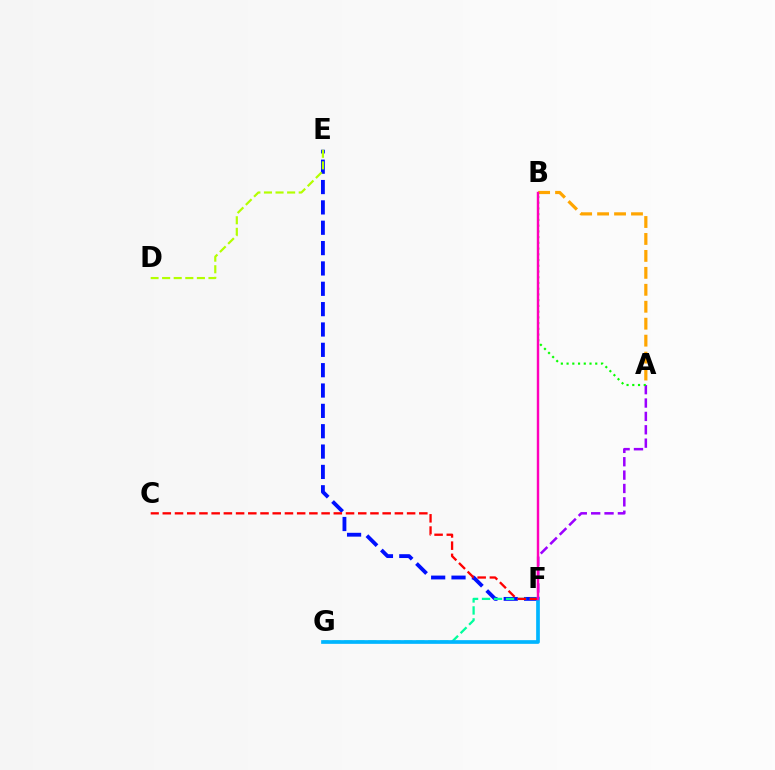{('A', 'F'): [{'color': '#9b00ff', 'line_style': 'dashed', 'thickness': 1.82}], ('E', 'F'): [{'color': '#0010ff', 'line_style': 'dashed', 'thickness': 2.76}], ('F', 'G'): [{'color': '#00ff9d', 'line_style': 'dashed', 'thickness': 1.63}, {'color': '#00b5ff', 'line_style': 'solid', 'thickness': 2.66}], ('A', 'B'): [{'color': '#08ff00', 'line_style': 'dotted', 'thickness': 1.56}, {'color': '#ffa500', 'line_style': 'dashed', 'thickness': 2.3}], ('D', 'E'): [{'color': '#b3ff00', 'line_style': 'dashed', 'thickness': 1.57}], ('C', 'F'): [{'color': '#ff0000', 'line_style': 'dashed', 'thickness': 1.66}], ('B', 'F'): [{'color': '#ff00bd', 'line_style': 'solid', 'thickness': 1.75}]}